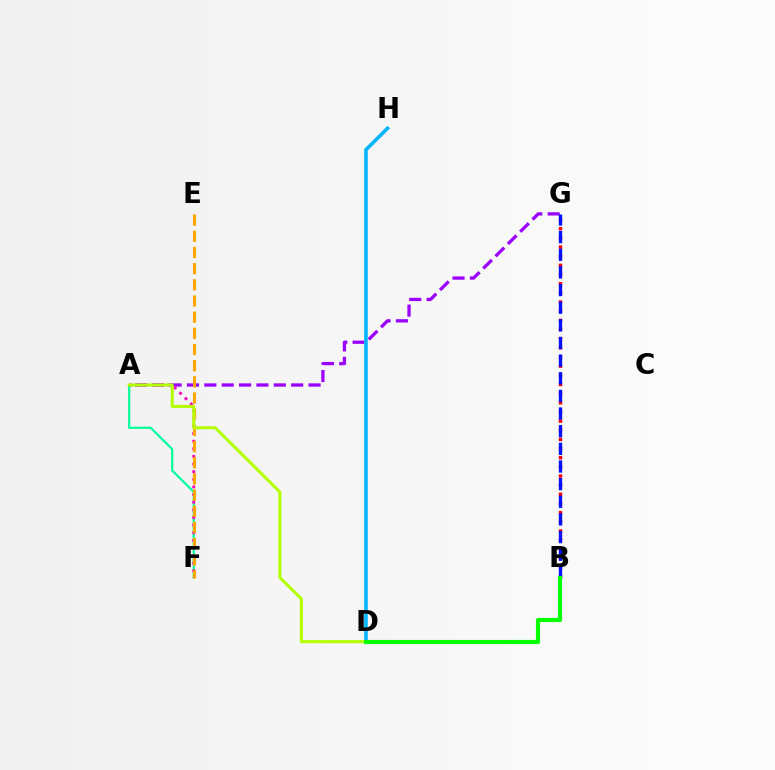{('A', 'F'): [{'color': '#00ff9d', 'line_style': 'solid', 'thickness': 1.59}, {'color': '#ff00bd', 'line_style': 'dotted', 'thickness': 2.07}], ('A', 'G'): [{'color': '#9b00ff', 'line_style': 'dashed', 'thickness': 2.36}], ('B', 'G'): [{'color': '#ff0000', 'line_style': 'dotted', 'thickness': 2.49}, {'color': '#0010ff', 'line_style': 'dashed', 'thickness': 2.4}], ('E', 'F'): [{'color': '#ffa500', 'line_style': 'dashed', 'thickness': 2.2}], ('D', 'H'): [{'color': '#00b5ff', 'line_style': 'solid', 'thickness': 2.58}], ('A', 'D'): [{'color': '#b3ff00', 'line_style': 'solid', 'thickness': 2.18}], ('B', 'D'): [{'color': '#08ff00', 'line_style': 'solid', 'thickness': 2.98}]}